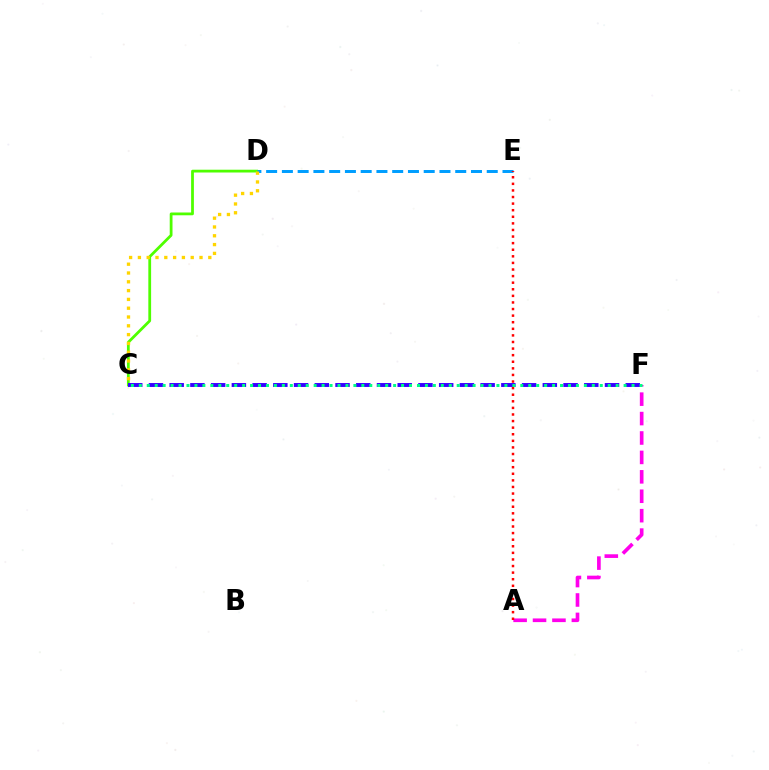{('C', 'D'): [{'color': '#4fff00', 'line_style': 'solid', 'thickness': 2.0}, {'color': '#ffd500', 'line_style': 'dotted', 'thickness': 2.39}], ('A', 'F'): [{'color': '#ff00ed', 'line_style': 'dashed', 'thickness': 2.64}], ('D', 'E'): [{'color': '#009eff', 'line_style': 'dashed', 'thickness': 2.14}], ('A', 'E'): [{'color': '#ff0000', 'line_style': 'dotted', 'thickness': 1.79}], ('C', 'F'): [{'color': '#3700ff', 'line_style': 'dashed', 'thickness': 2.82}, {'color': '#00ff86', 'line_style': 'dotted', 'thickness': 2.16}]}